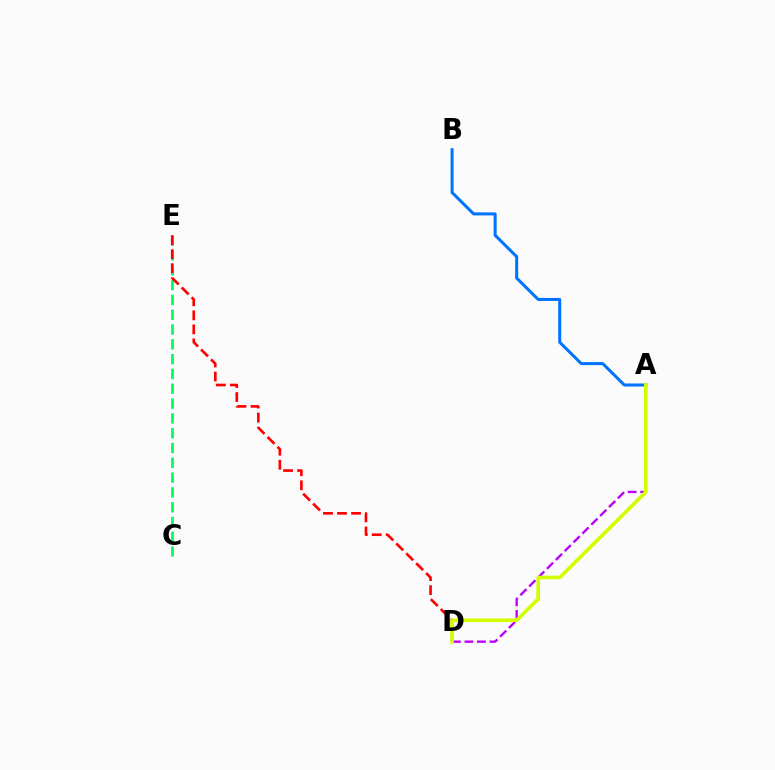{('C', 'E'): [{'color': '#00ff5c', 'line_style': 'dashed', 'thickness': 2.01}], ('A', 'D'): [{'color': '#b900ff', 'line_style': 'dashed', 'thickness': 1.7}, {'color': '#d1ff00', 'line_style': 'solid', 'thickness': 2.64}], ('D', 'E'): [{'color': '#ff0000', 'line_style': 'dashed', 'thickness': 1.91}], ('A', 'B'): [{'color': '#0074ff', 'line_style': 'solid', 'thickness': 2.18}]}